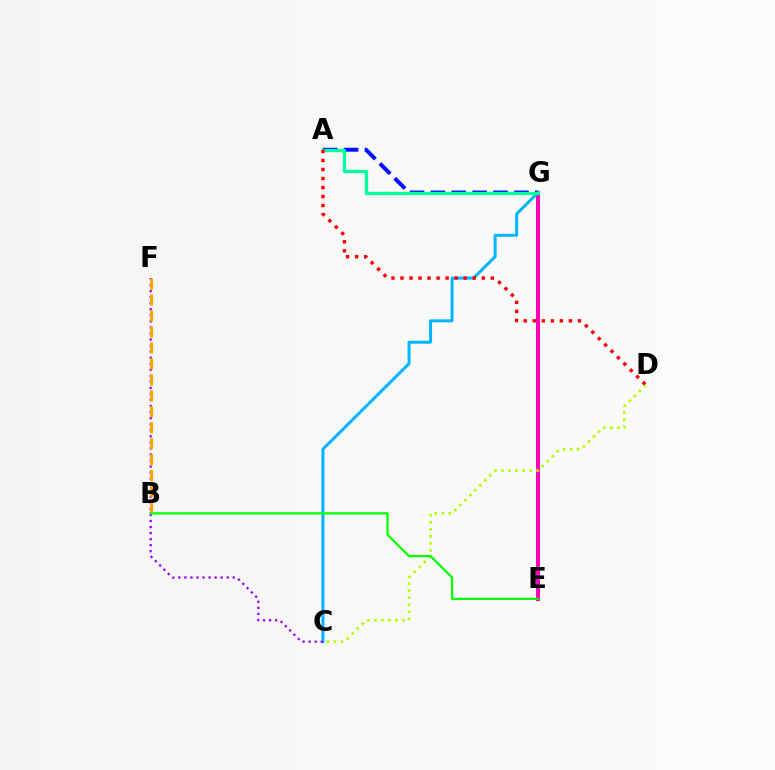{('E', 'G'): [{'color': '#ff00bd', 'line_style': 'solid', 'thickness': 2.87}], ('A', 'G'): [{'color': '#0010ff', 'line_style': 'dashed', 'thickness': 2.84}, {'color': '#00ff9d', 'line_style': 'solid', 'thickness': 2.35}], ('C', 'G'): [{'color': '#00b5ff', 'line_style': 'solid', 'thickness': 2.15}], ('C', 'F'): [{'color': '#9b00ff', 'line_style': 'dotted', 'thickness': 1.64}], ('C', 'D'): [{'color': '#b3ff00', 'line_style': 'dotted', 'thickness': 1.91}], ('A', 'D'): [{'color': '#ff0000', 'line_style': 'dotted', 'thickness': 2.45}], ('B', 'F'): [{'color': '#ffa500', 'line_style': 'dashed', 'thickness': 2.17}], ('B', 'E'): [{'color': '#08ff00', 'line_style': 'solid', 'thickness': 1.61}]}